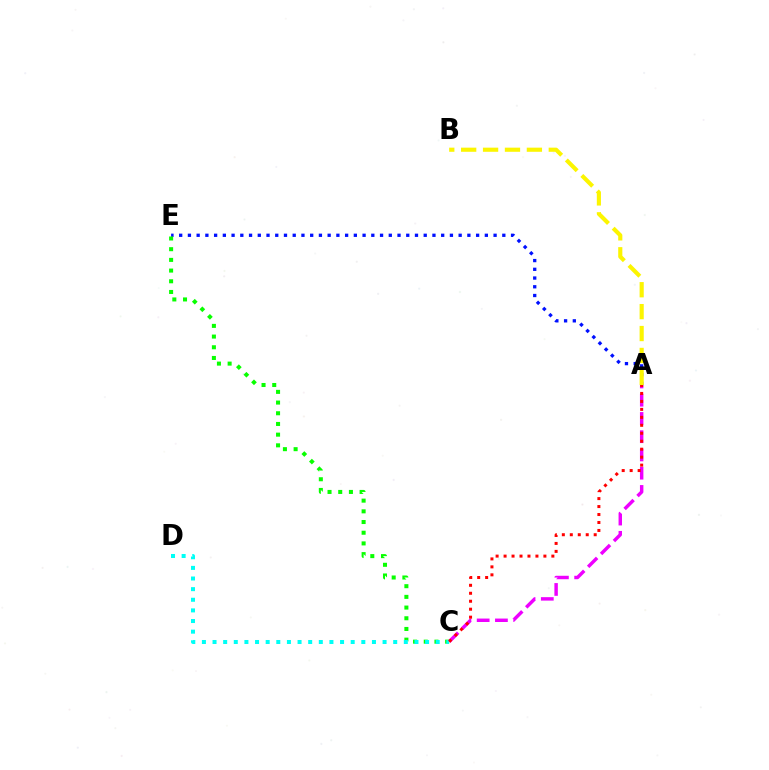{('A', 'C'): [{'color': '#ee00ff', 'line_style': 'dashed', 'thickness': 2.48}, {'color': '#ff0000', 'line_style': 'dotted', 'thickness': 2.16}], ('A', 'E'): [{'color': '#0010ff', 'line_style': 'dotted', 'thickness': 2.37}], ('C', 'E'): [{'color': '#08ff00', 'line_style': 'dotted', 'thickness': 2.91}], ('C', 'D'): [{'color': '#00fff6', 'line_style': 'dotted', 'thickness': 2.89}], ('A', 'B'): [{'color': '#fcf500', 'line_style': 'dashed', 'thickness': 2.98}]}